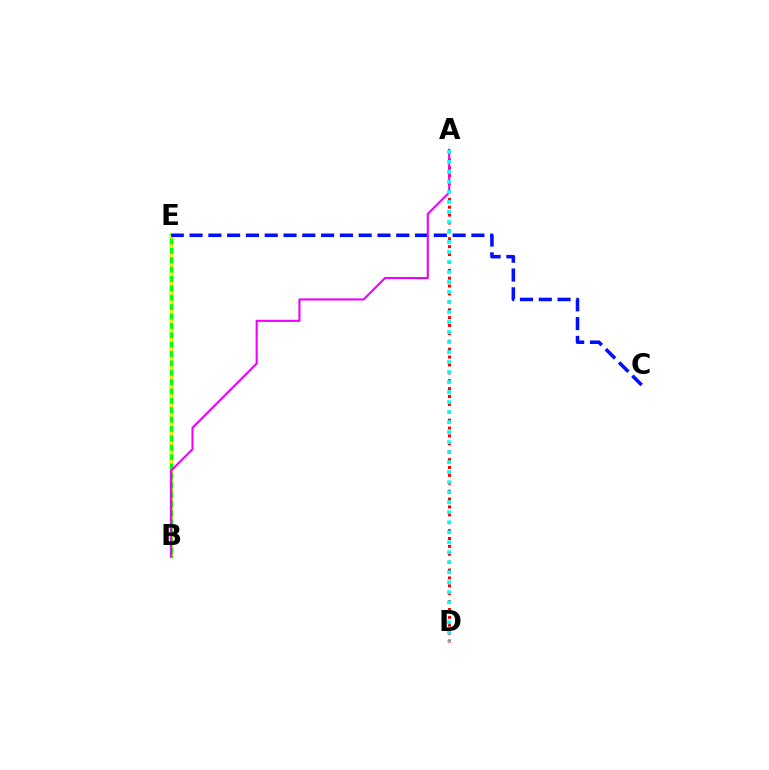{('A', 'D'): [{'color': '#ff0000', 'line_style': 'dotted', 'thickness': 2.14}, {'color': '#00fff6', 'line_style': 'dotted', 'thickness': 2.72}], ('B', 'E'): [{'color': '#08ff00', 'line_style': 'solid', 'thickness': 2.46}, {'color': '#fcf500', 'line_style': 'dotted', 'thickness': 2.55}], ('C', 'E'): [{'color': '#0010ff', 'line_style': 'dashed', 'thickness': 2.55}], ('A', 'B'): [{'color': '#ee00ff', 'line_style': 'solid', 'thickness': 1.51}]}